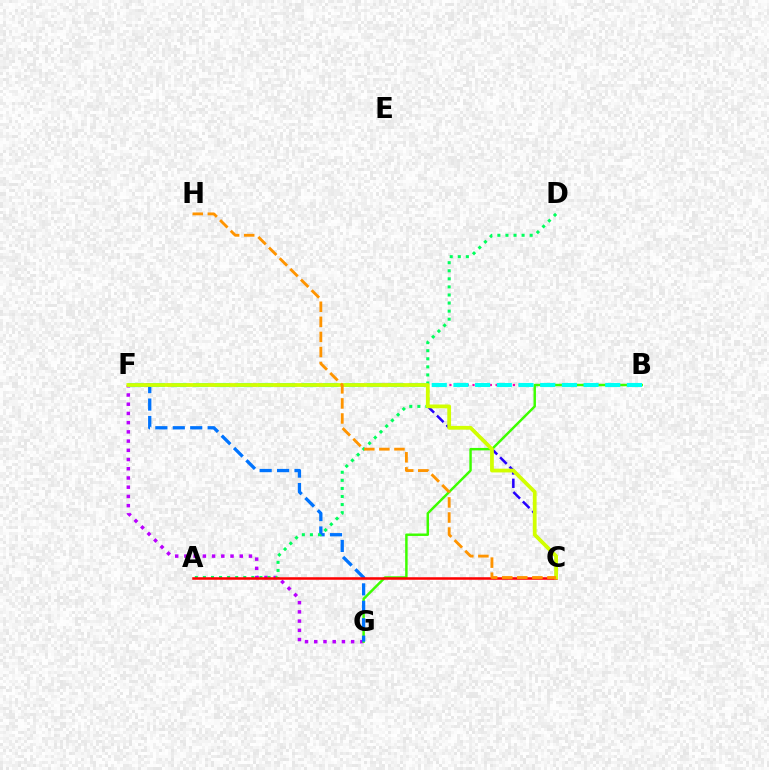{('F', 'G'): [{'color': '#b900ff', 'line_style': 'dotted', 'thickness': 2.51}, {'color': '#0074ff', 'line_style': 'dashed', 'thickness': 2.37}], ('B', 'F'): [{'color': '#ff00ac', 'line_style': 'dotted', 'thickness': 1.57}, {'color': '#00fff6', 'line_style': 'dashed', 'thickness': 2.95}], ('C', 'F'): [{'color': '#2500ff', 'line_style': 'dashed', 'thickness': 1.82}, {'color': '#d1ff00', 'line_style': 'solid', 'thickness': 2.71}], ('B', 'G'): [{'color': '#3dff00', 'line_style': 'solid', 'thickness': 1.77}], ('A', 'D'): [{'color': '#00ff5c', 'line_style': 'dotted', 'thickness': 2.19}], ('A', 'C'): [{'color': '#ff0000', 'line_style': 'solid', 'thickness': 1.82}], ('C', 'H'): [{'color': '#ff9400', 'line_style': 'dashed', 'thickness': 2.05}]}